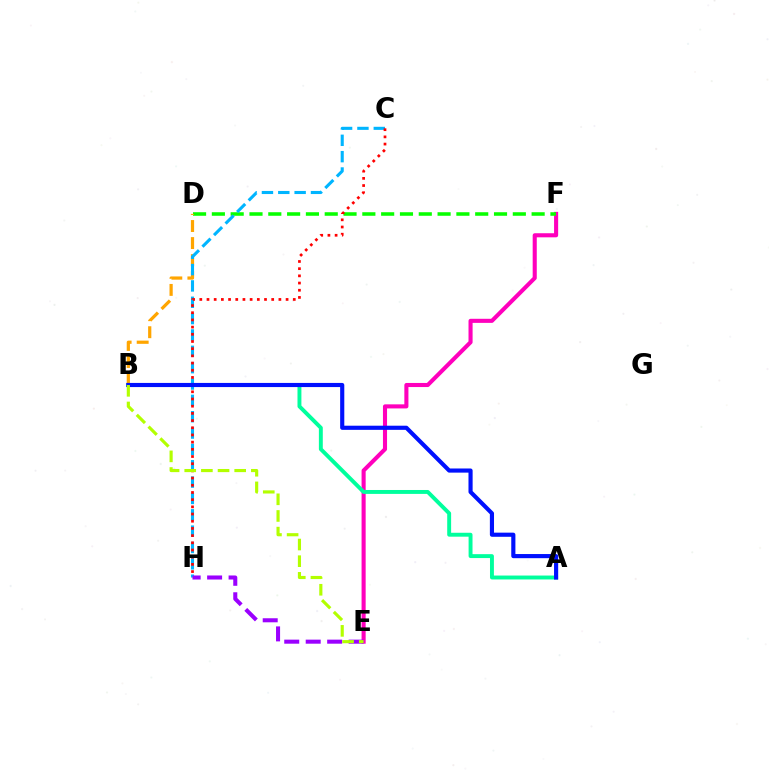{('E', 'F'): [{'color': '#ff00bd', 'line_style': 'solid', 'thickness': 2.94}], ('A', 'B'): [{'color': '#00ff9d', 'line_style': 'solid', 'thickness': 2.82}, {'color': '#0010ff', 'line_style': 'solid', 'thickness': 2.98}], ('D', 'F'): [{'color': '#08ff00', 'line_style': 'dashed', 'thickness': 2.56}], ('B', 'D'): [{'color': '#ffa500', 'line_style': 'dashed', 'thickness': 2.32}], ('C', 'H'): [{'color': '#00b5ff', 'line_style': 'dashed', 'thickness': 2.22}, {'color': '#ff0000', 'line_style': 'dotted', 'thickness': 1.95}], ('E', 'H'): [{'color': '#9b00ff', 'line_style': 'dashed', 'thickness': 2.92}], ('B', 'E'): [{'color': '#b3ff00', 'line_style': 'dashed', 'thickness': 2.26}]}